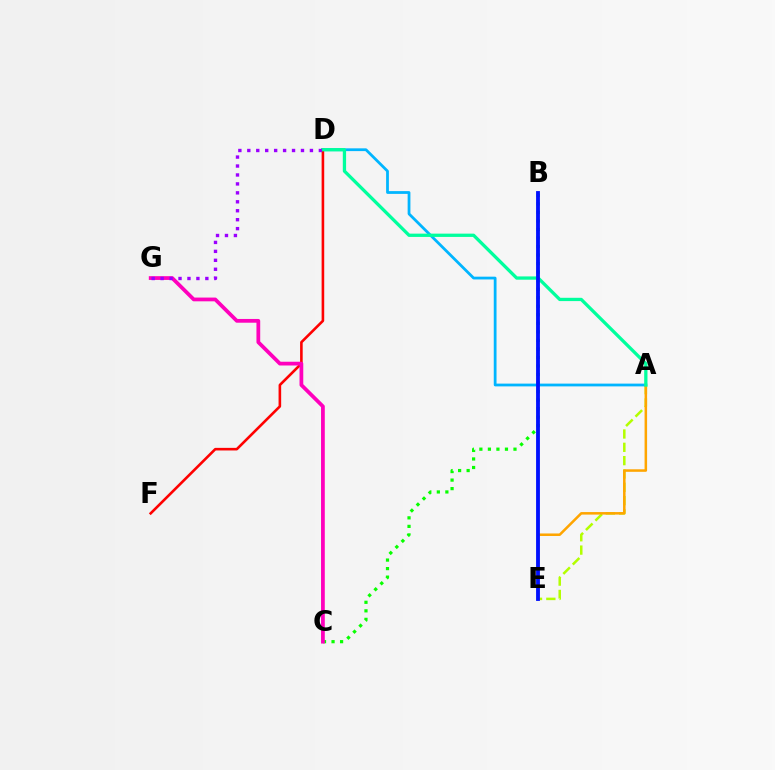{('A', 'E'): [{'color': '#b3ff00', 'line_style': 'dashed', 'thickness': 1.81}, {'color': '#ffa500', 'line_style': 'solid', 'thickness': 1.82}], ('B', 'C'): [{'color': '#08ff00', 'line_style': 'dotted', 'thickness': 2.32}], ('A', 'D'): [{'color': '#00b5ff', 'line_style': 'solid', 'thickness': 2.0}, {'color': '#00ff9d', 'line_style': 'solid', 'thickness': 2.37}], ('D', 'F'): [{'color': '#ff0000', 'line_style': 'solid', 'thickness': 1.87}], ('C', 'G'): [{'color': '#ff00bd', 'line_style': 'solid', 'thickness': 2.7}], ('B', 'E'): [{'color': '#0010ff', 'line_style': 'solid', 'thickness': 2.76}], ('D', 'G'): [{'color': '#9b00ff', 'line_style': 'dotted', 'thickness': 2.43}]}